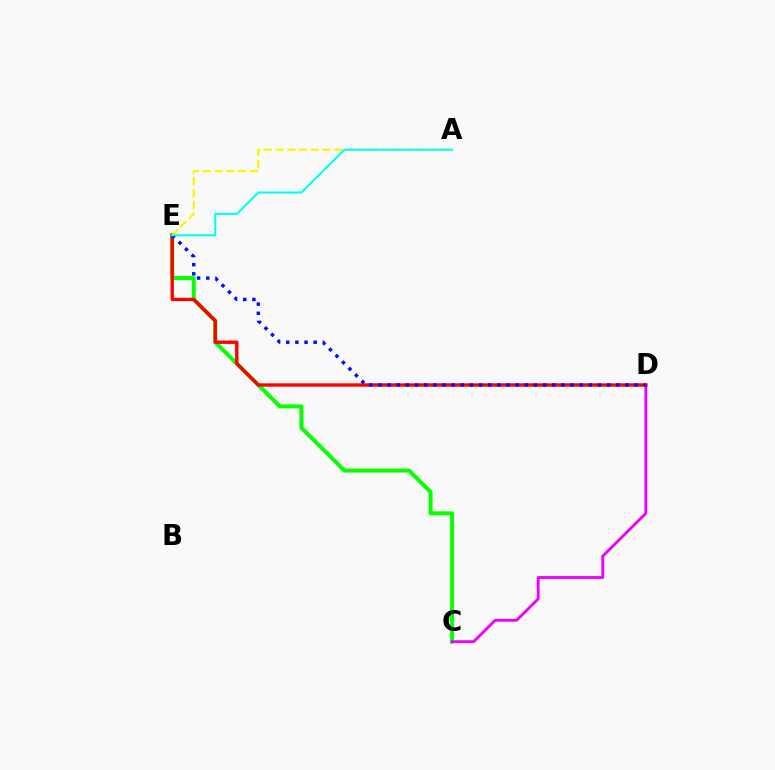{('C', 'E'): [{'color': '#08ff00', 'line_style': 'solid', 'thickness': 2.88}], ('C', 'D'): [{'color': '#ee00ff', 'line_style': 'solid', 'thickness': 2.05}], ('D', 'E'): [{'color': '#ff0000', 'line_style': 'solid', 'thickness': 2.44}, {'color': '#0010ff', 'line_style': 'dotted', 'thickness': 2.49}], ('A', 'E'): [{'color': '#fcf500', 'line_style': 'dashed', 'thickness': 1.6}, {'color': '#00fff6', 'line_style': 'solid', 'thickness': 1.5}]}